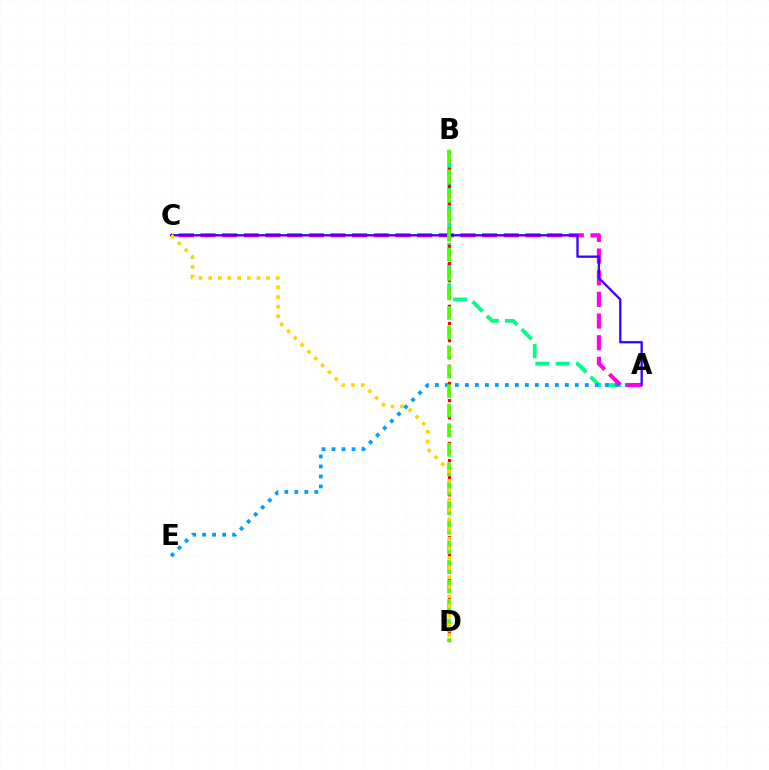{('A', 'B'): [{'color': '#00ff86', 'line_style': 'dashed', 'thickness': 2.75}], ('A', 'E'): [{'color': '#009eff', 'line_style': 'dotted', 'thickness': 2.72}], ('B', 'D'): [{'color': '#ff0000', 'line_style': 'dotted', 'thickness': 2.33}, {'color': '#4fff00', 'line_style': 'dashed', 'thickness': 2.65}], ('A', 'C'): [{'color': '#ff00ed', 'line_style': 'dashed', 'thickness': 2.94}, {'color': '#3700ff', 'line_style': 'solid', 'thickness': 1.64}], ('C', 'D'): [{'color': '#ffd500', 'line_style': 'dotted', 'thickness': 2.62}]}